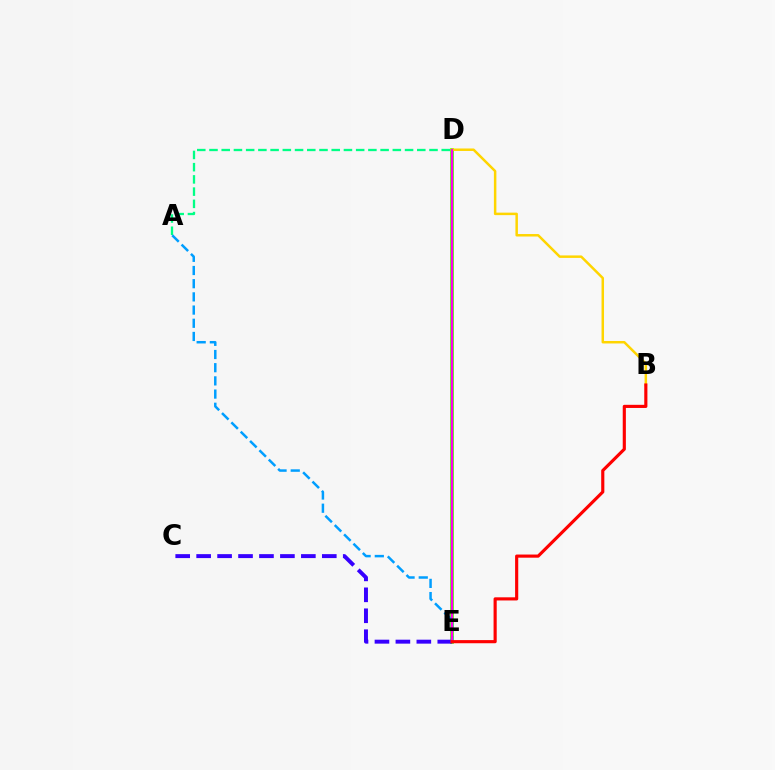{('A', 'D'): [{'color': '#00ff86', 'line_style': 'dashed', 'thickness': 1.66}], ('D', 'E'): [{'color': '#4fff00', 'line_style': 'solid', 'thickness': 2.65}, {'color': '#ff00ed', 'line_style': 'solid', 'thickness': 1.55}], ('C', 'E'): [{'color': '#3700ff', 'line_style': 'dashed', 'thickness': 2.84}], ('B', 'D'): [{'color': '#ffd500', 'line_style': 'solid', 'thickness': 1.79}], ('A', 'E'): [{'color': '#009eff', 'line_style': 'dashed', 'thickness': 1.79}], ('B', 'E'): [{'color': '#ff0000', 'line_style': 'solid', 'thickness': 2.26}]}